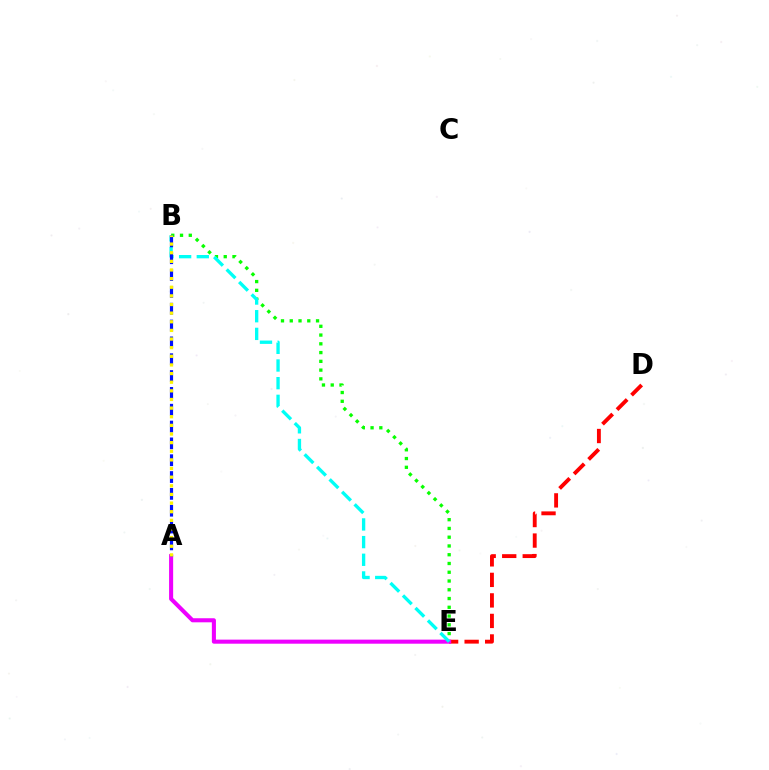{('B', 'E'): [{'color': '#08ff00', 'line_style': 'dotted', 'thickness': 2.38}, {'color': '#00fff6', 'line_style': 'dashed', 'thickness': 2.4}], ('D', 'E'): [{'color': '#ff0000', 'line_style': 'dashed', 'thickness': 2.79}], ('A', 'E'): [{'color': '#ee00ff', 'line_style': 'solid', 'thickness': 2.93}], ('A', 'B'): [{'color': '#0010ff', 'line_style': 'dashed', 'thickness': 2.29}, {'color': '#fcf500', 'line_style': 'dotted', 'thickness': 2.35}]}